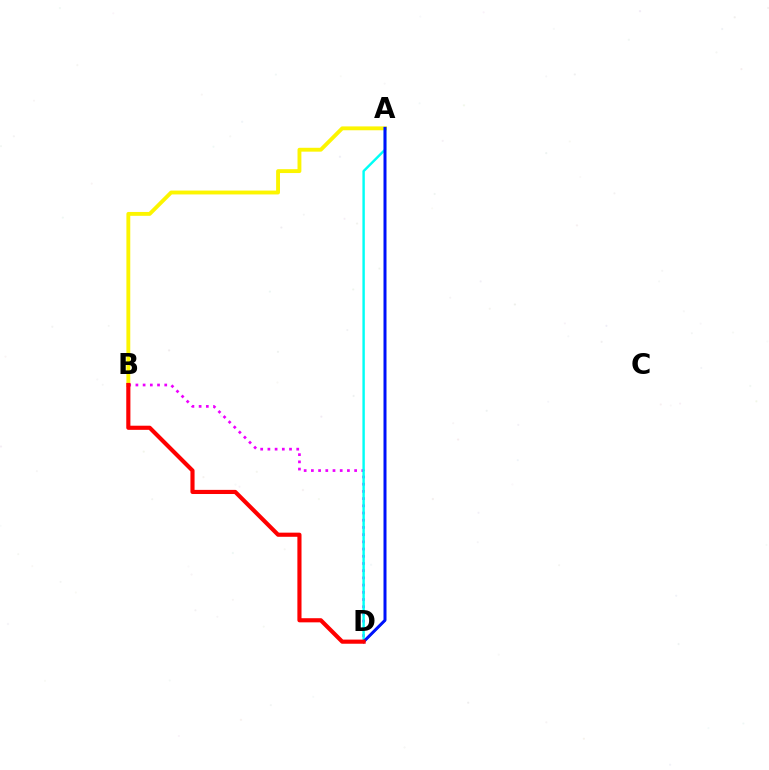{('A', 'B'): [{'color': '#fcf500', 'line_style': 'solid', 'thickness': 2.78}], ('B', 'D'): [{'color': '#ee00ff', 'line_style': 'dotted', 'thickness': 1.96}, {'color': '#ff0000', 'line_style': 'solid', 'thickness': 2.98}], ('A', 'D'): [{'color': '#08ff00', 'line_style': 'solid', 'thickness': 1.53}, {'color': '#00fff6', 'line_style': 'solid', 'thickness': 1.75}, {'color': '#0010ff', 'line_style': 'solid', 'thickness': 2.14}]}